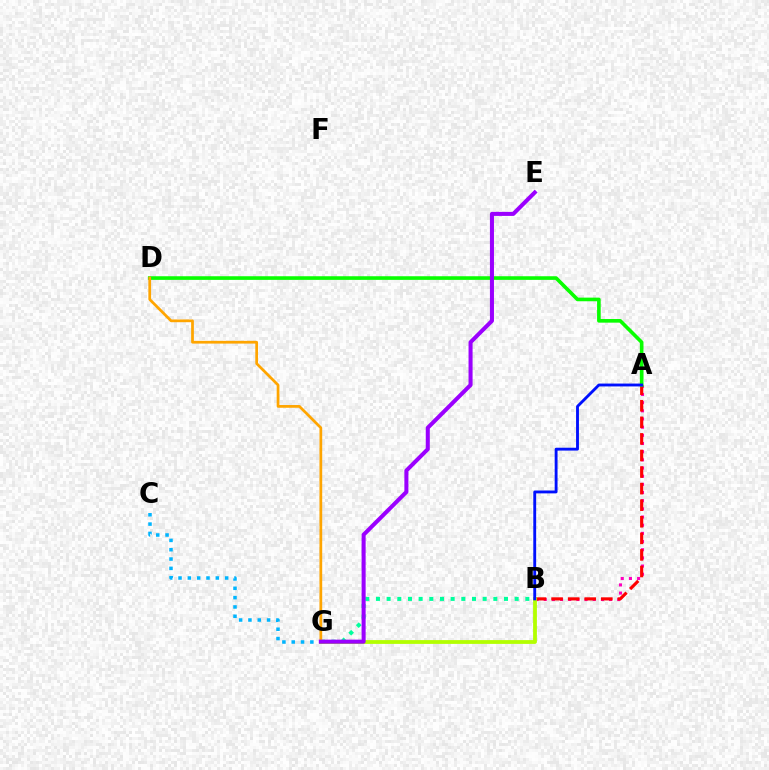{('A', 'B'): [{'color': '#ff00bd', 'line_style': 'dotted', 'thickness': 2.22}, {'color': '#ff0000', 'line_style': 'dashed', 'thickness': 2.25}, {'color': '#0010ff', 'line_style': 'solid', 'thickness': 2.06}], ('C', 'G'): [{'color': '#00b5ff', 'line_style': 'dotted', 'thickness': 2.53}], ('B', 'G'): [{'color': '#00ff9d', 'line_style': 'dotted', 'thickness': 2.9}, {'color': '#b3ff00', 'line_style': 'solid', 'thickness': 2.73}], ('A', 'D'): [{'color': '#08ff00', 'line_style': 'solid', 'thickness': 2.61}], ('D', 'G'): [{'color': '#ffa500', 'line_style': 'solid', 'thickness': 1.97}], ('E', 'G'): [{'color': '#9b00ff', 'line_style': 'solid', 'thickness': 2.91}]}